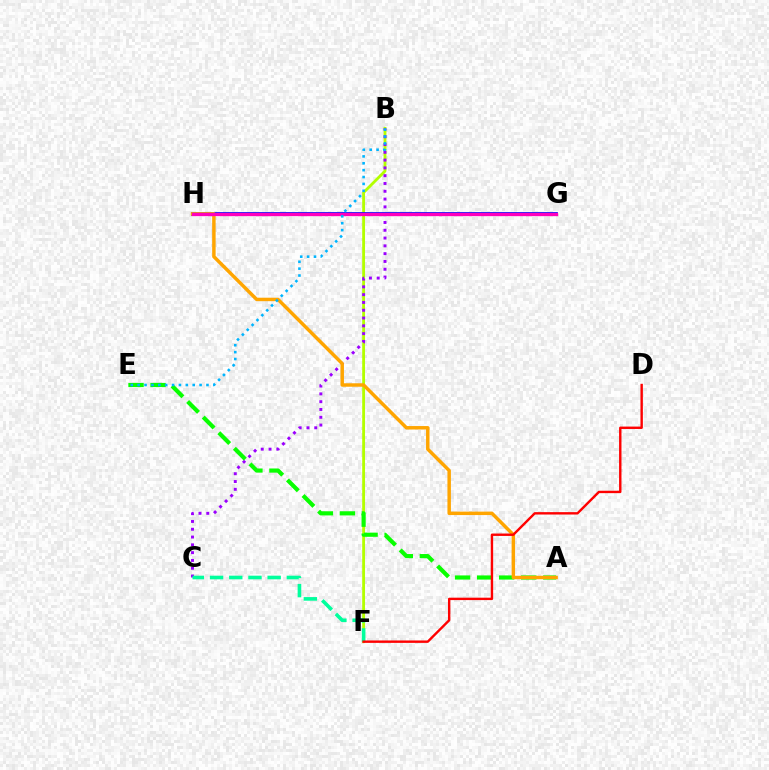{('B', 'F'): [{'color': '#b3ff00', 'line_style': 'solid', 'thickness': 2.03}], ('B', 'C'): [{'color': '#9b00ff', 'line_style': 'dotted', 'thickness': 2.12}], ('G', 'H'): [{'color': '#0010ff', 'line_style': 'solid', 'thickness': 2.7}, {'color': '#ff00bd', 'line_style': 'solid', 'thickness': 2.39}], ('A', 'E'): [{'color': '#08ff00', 'line_style': 'dashed', 'thickness': 2.99}], ('C', 'F'): [{'color': '#00ff9d', 'line_style': 'dashed', 'thickness': 2.61}], ('A', 'H'): [{'color': '#ffa500', 'line_style': 'solid', 'thickness': 2.49}], ('D', 'F'): [{'color': '#ff0000', 'line_style': 'solid', 'thickness': 1.73}], ('B', 'E'): [{'color': '#00b5ff', 'line_style': 'dotted', 'thickness': 1.87}]}